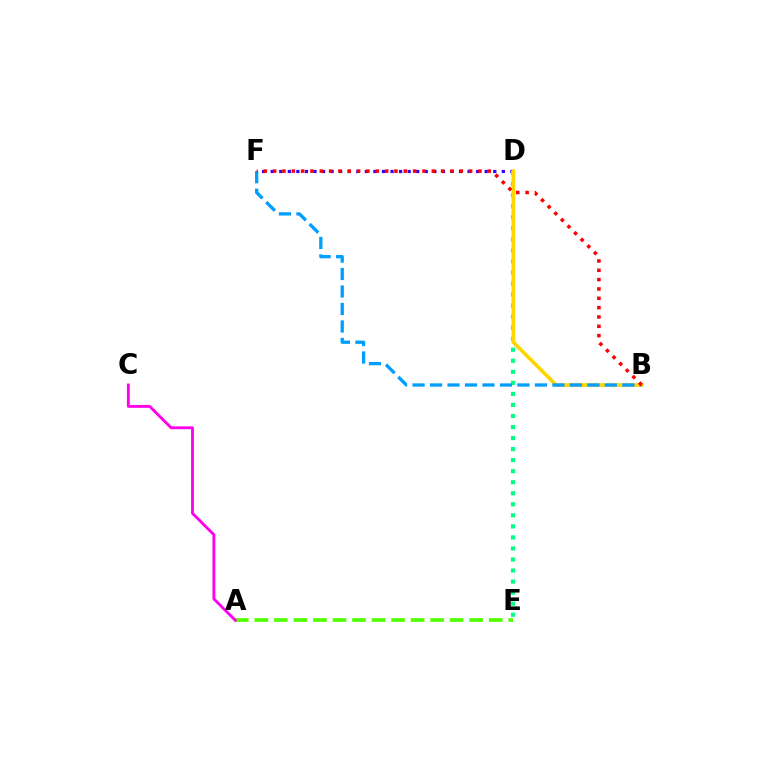{('D', 'F'): [{'color': '#3700ff', 'line_style': 'dotted', 'thickness': 2.33}], ('D', 'E'): [{'color': '#00ff86', 'line_style': 'dotted', 'thickness': 3.0}], ('A', 'E'): [{'color': '#4fff00', 'line_style': 'dashed', 'thickness': 2.65}], ('A', 'C'): [{'color': '#ff00ed', 'line_style': 'solid', 'thickness': 2.07}], ('B', 'D'): [{'color': '#ffd500', 'line_style': 'solid', 'thickness': 2.63}], ('B', 'F'): [{'color': '#009eff', 'line_style': 'dashed', 'thickness': 2.37}, {'color': '#ff0000', 'line_style': 'dotted', 'thickness': 2.54}]}